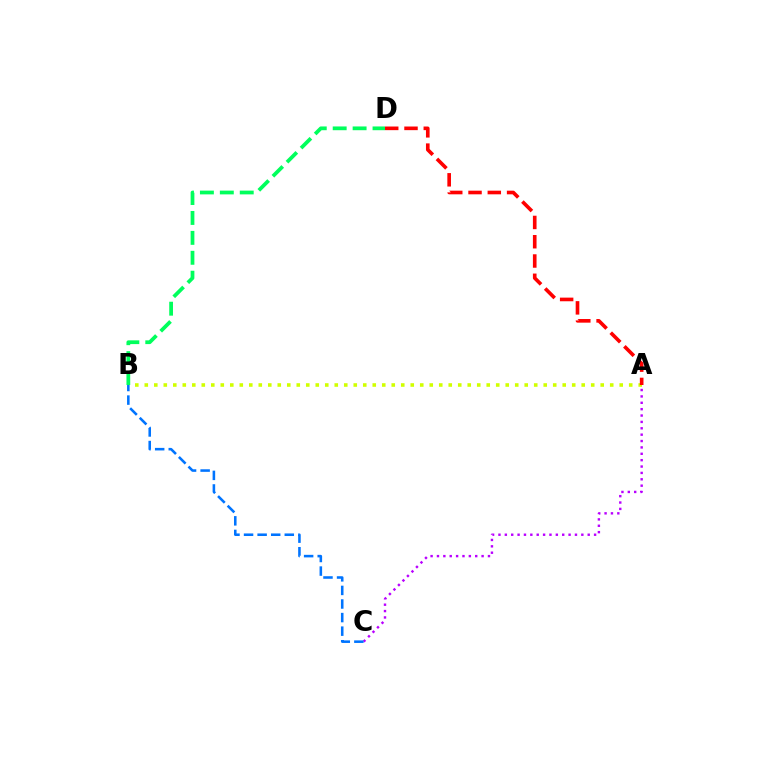{('A', 'B'): [{'color': '#d1ff00', 'line_style': 'dotted', 'thickness': 2.58}], ('A', 'C'): [{'color': '#b900ff', 'line_style': 'dotted', 'thickness': 1.73}], ('B', 'D'): [{'color': '#00ff5c', 'line_style': 'dashed', 'thickness': 2.71}], ('B', 'C'): [{'color': '#0074ff', 'line_style': 'dashed', 'thickness': 1.84}], ('A', 'D'): [{'color': '#ff0000', 'line_style': 'dashed', 'thickness': 2.62}]}